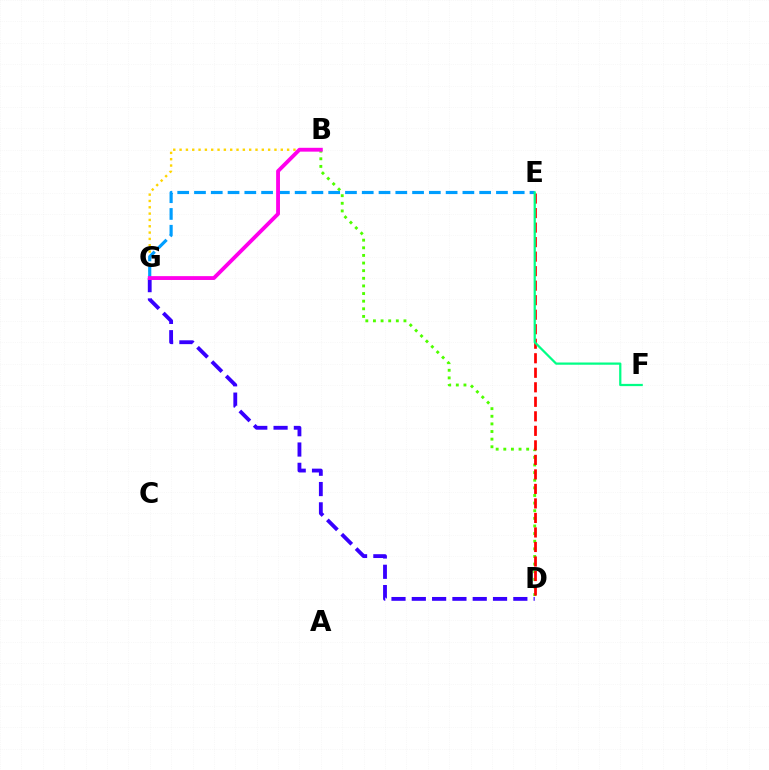{('B', 'D'): [{'color': '#4fff00', 'line_style': 'dotted', 'thickness': 2.07}], ('B', 'G'): [{'color': '#ffd500', 'line_style': 'dotted', 'thickness': 1.72}, {'color': '#ff00ed', 'line_style': 'solid', 'thickness': 2.77}], ('E', 'G'): [{'color': '#009eff', 'line_style': 'dashed', 'thickness': 2.28}], ('D', 'E'): [{'color': '#ff0000', 'line_style': 'dashed', 'thickness': 1.97}], ('E', 'F'): [{'color': '#00ff86', 'line_style': 'solid', 'thickness': 1.61}], ('D', 'G'): [{'color': '#3700ff', 'line_style': 'dashed', 'thickness': 2.76}]}